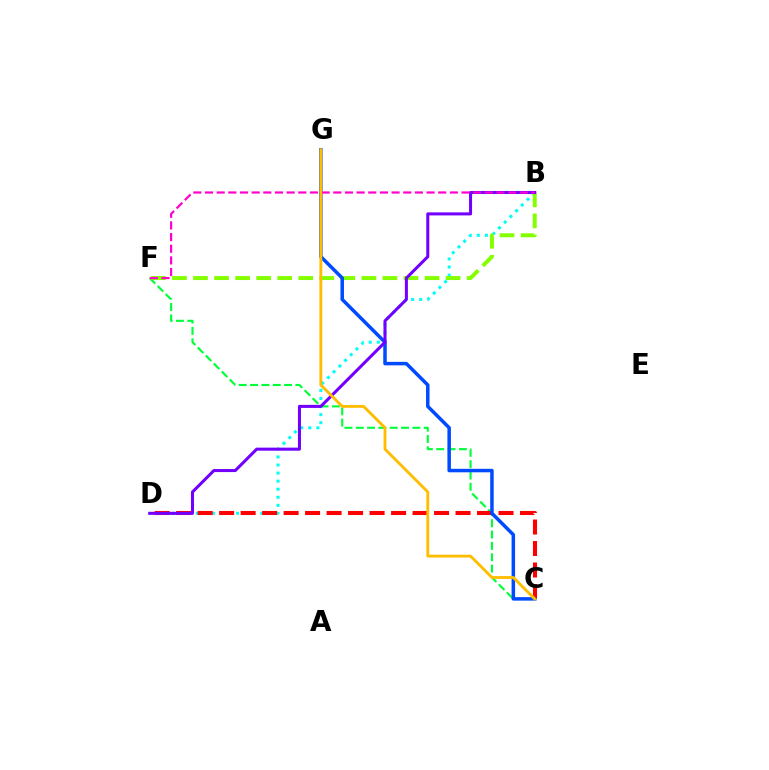{('C', 'F'): [{'color': '#00ff39', 'line_style': 'dashed', 'thickness': 1.54}], ('B', 'D'): [{'color': '#00fff6', 'line_style': 'dotted', 'thickness': 2.19}, {'color': '#7200ff', 'line_style': 'solid', 'thickness': 2.19}], ('B', 'F'): [{'color': '#84ff00', 'line_style': 'dashed', 'thickness': 2.86}, {'color': '#ff00cf', 'line_style': 'dashed', 'thickness': 1.58}], ('C', 'D'): [{'color': '#ff0000', 'line_style': 'dashed', 'thickness': 2.92}], ('C', 'G'): [{'color': '#004bff', 'line_style': 'solid', 'thickness': 2.52}, {'color': '#ffbd00', 'line_style': 'solid', 'thickness': 2.05}]}